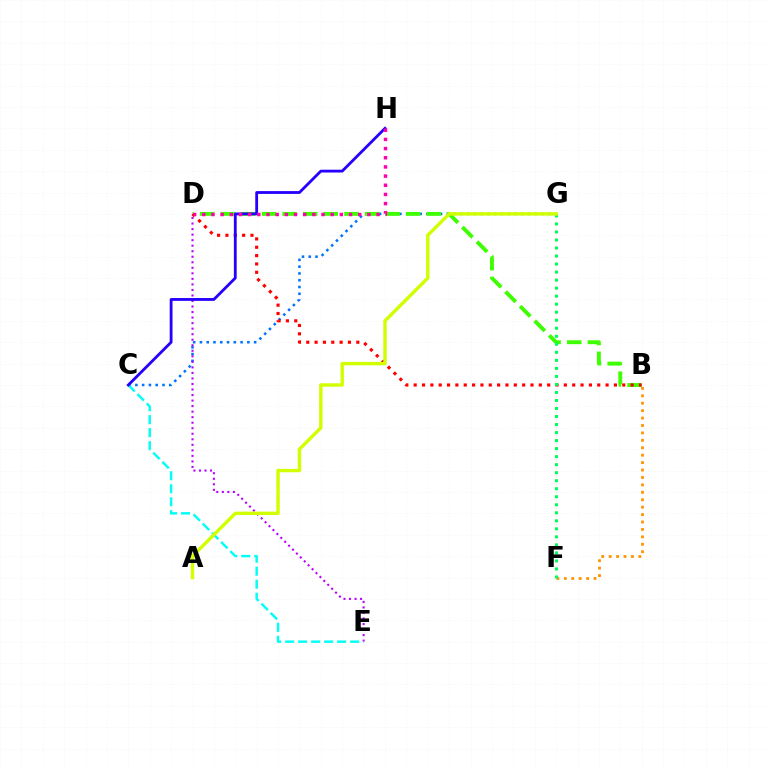{('C', 'G'): [{'color': '#0074ff', 'line_style': 'dotted', 'thickness': 1.84}], ('B', 'F'): [{'color': '#ff9400', 'line_style': 'dotted', 'thickness': 2.02}], ('B', 'D'): [{'color': '#3dff00', 'line_style': 'dashed', 'thickness': 2.8}, {'color': '#ff0000', 'line_style': 'dotted', 'thickness': 2.27}], ('D', 'E'): [{'color': '#b900ff', 'line_style': 'dotted', 'thickness': 1.5}], ('F', 'G'): [{'color': '#00ff5c', 'line_style': 'dotted', 'thickness': 2.18}], ('C', 'E'): [{'color': '#00fff6', 'line_style': 'dashed', 'thickness': 1.77}], ('C', 'H'): [{'color': '#2500ff', 'line_style': 'solid', 'thickness': 2.03}], ('A', 'G'): [{'color': '#d1ff00', 'line_style': 'solid', 'thickness': 2.46}], ('D', 'H'): [{'color': '#ff00ac', 'line_style': 'dotted', 'thickness': 2.49}]}